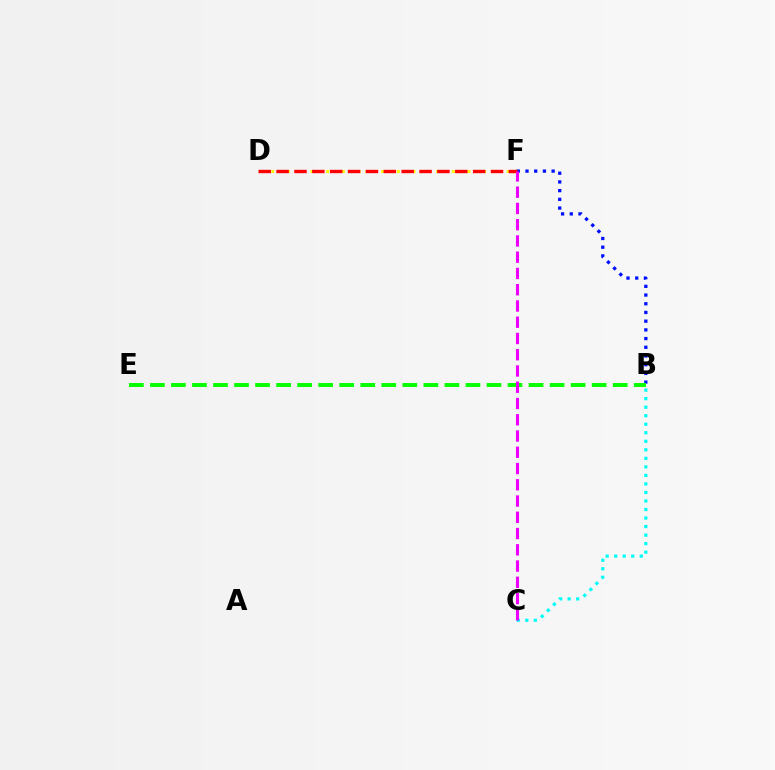{('D', 'F'): [{'color': '#fcf500', 'line_style': 'dotted', 'thickness': 2.13}, {'color': '#ff0000', 'line_style': 'dashed', 'thickness': 2.43}], ('B', 'F'): [{'color': '#0010ff', 'line_style': 'dotted', 'thickness': 2.37}], ('B', 'E'): [{'color': '#08ff00', 'line_style': 'dashed', 'thickness': 2.86}], ('B', 'C'): [{'color': '#00fff6', 'line_style': 'dotted', 'thickness': 2.32}], ('C', 'F'): [{'color': '#ee00ff', 'line_style': 'dashed', 'thickness': 2.21}]}